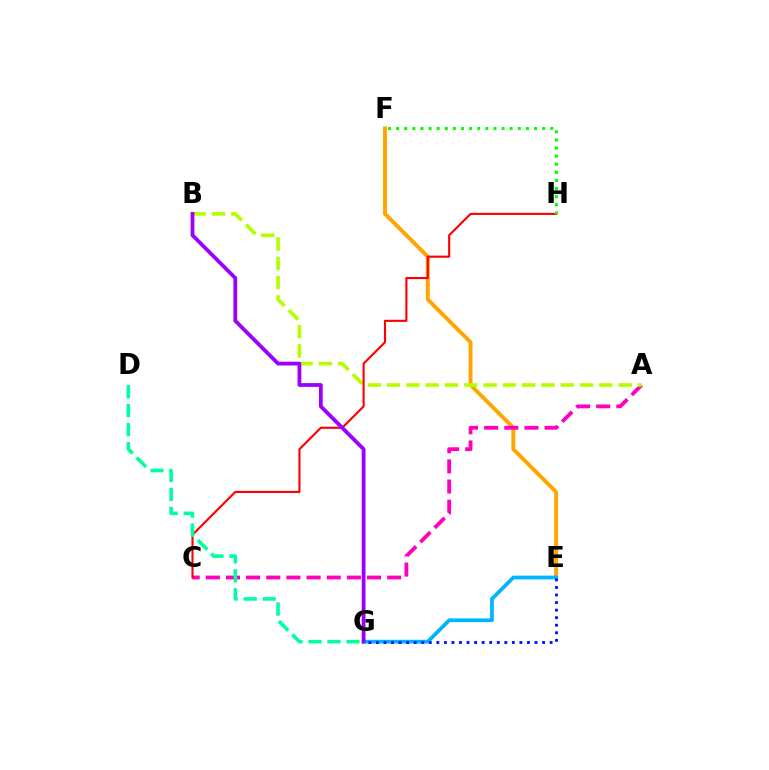{('E', 'F'): [{'color': '#ffa500', 'line_style': 'solid', 'thickness': 2.81}], ('A', 'C'): [{'color': '#ff00bd', 'line_style': 'dashed', 'thickness': 2.74}], ('E', 'G'): [{'color': '#00b5ff', 'line_style': 'solid', 'thickness': 2.69}, {'color': '#0010ff', 'line_style': 'dotted', 'thickness': 2.05}], ('A', 'B'): [{'color': '#b3ff00', 'line_style': 'dashed', 'thickness': 2.62}], ('C', 'H'): [{'color': '#ff0000', 'line_style': 'solid', 'thickness': 1.53}], ('F', 'H'): [{'color': '#08ff00', 'line_style': 'dotted', 'thickness': 2.2}], ('B', 'G'): [{'color': '#9b00ff', 'line_style': 'solid', 'thickness': 2.72}], ('D', 'G'): [{'color': '#00ff9d', 'line_style': 'dashed', 'thickness': 2.58}]}